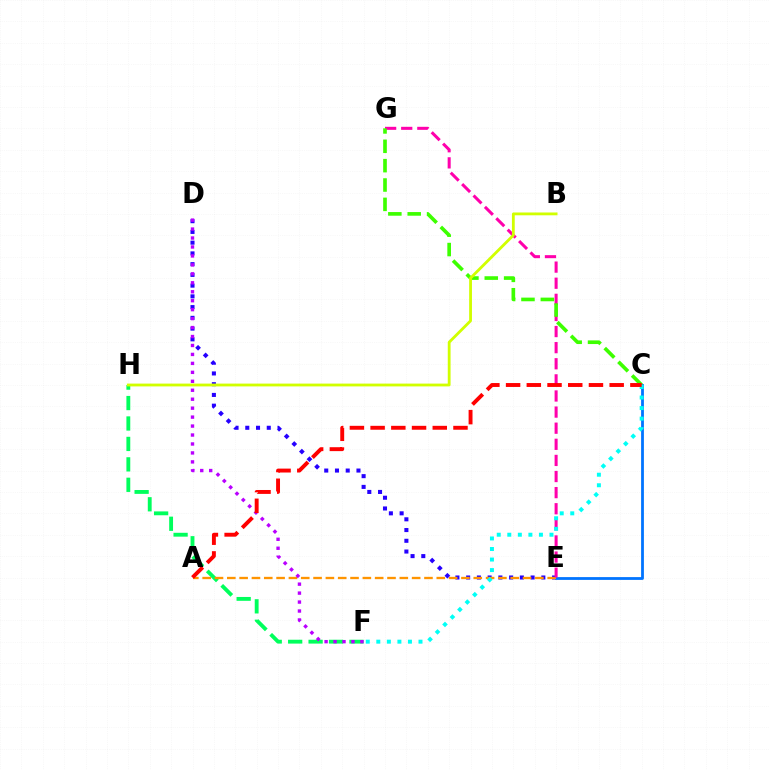{('D', 'E'): [{'color': '#2500ff', 'line_style': 'dotted', 'thickness': 2.92}], ('C', 'E'): [{'color': '#0074ff', 'line_style': 'solid', 'thickness': 2.01}], ('F', 'H'): [{'color': '#00ff5c', 'line_style': 'dashed', 'thickness': 2.78}], ('A', 'E'): [{'color': '#ff9400', 'line_style': 'dashed', 'thickness': 1.67}], ('E', 'G'): [{'color': '#ff00ac', 'line_style': 'dashed', 'thickness': 2.19}], ('C', 'G'): [{'color': '#3dff00', 'line_style': 'dashed', 'thickness': 2.63}], ('D', 'F'): [{'color': '#b900ff', 'line_style': 'dotted', 'thickness': 2.43}], ('C', 'F'): [{'color': '#00fff6', 'line_style': 'dotted', 'thickness': 2.86}], ('A', 'C'): [{'color': '#ff0000', 'line_style': 'dashed', 'thickness': 2.81}], ('B', 'H'): [{'color': '#d1ff00', 'line_style': 'solid', 'thickness': 2.02}]}